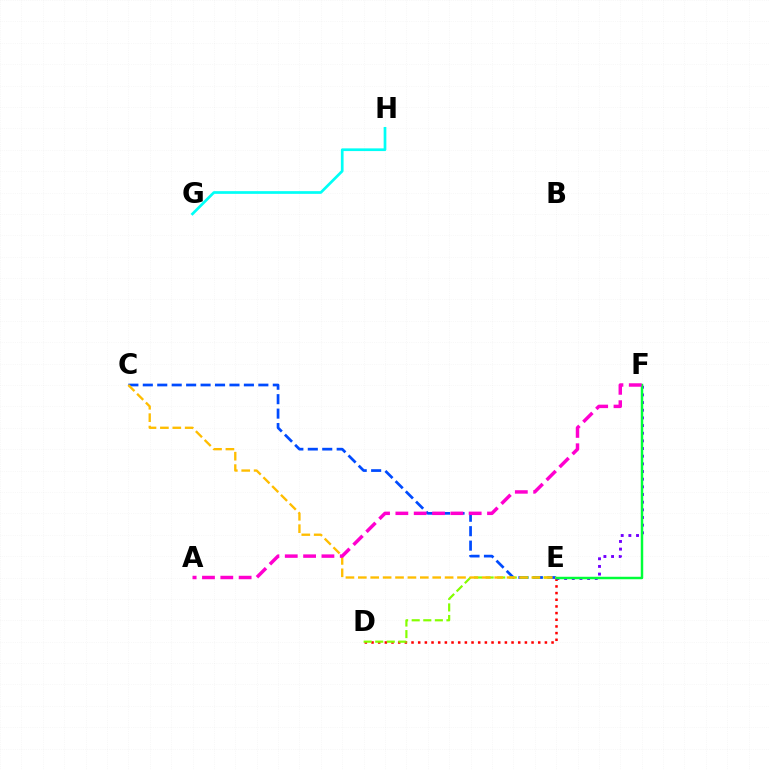{('D', 'E'): [{'color': '#ff0000', 'line_style': 'dotted', 'thickness': 1.81}, {'color': '#84ff00', 'line_style': 'dashed', 'thickness': 1.57}], ('E', 'F'): [{'color': '#7200ff', 'line_style': 'dotted', 'thickness': 2.08}, {'color': '#00ff39', 'line_style': 'solid', 'thickness': 1.77}], ('C', 'E'): [{'color': '#004bff', 'line_style': 'dashed', 'thickness': 1.96}, {'color': '#ffbd00', 'line_style': 'dashed', 'thickness': 1.68}], ('A', 'F'): [{'color': '#ff00cf', 'line_style': 'dashed', 'thickness': 2.49}], ('G', 'H'): [{'color': '#00fff6', 'line_style': 'solid', 'thickness': 1.95}]}